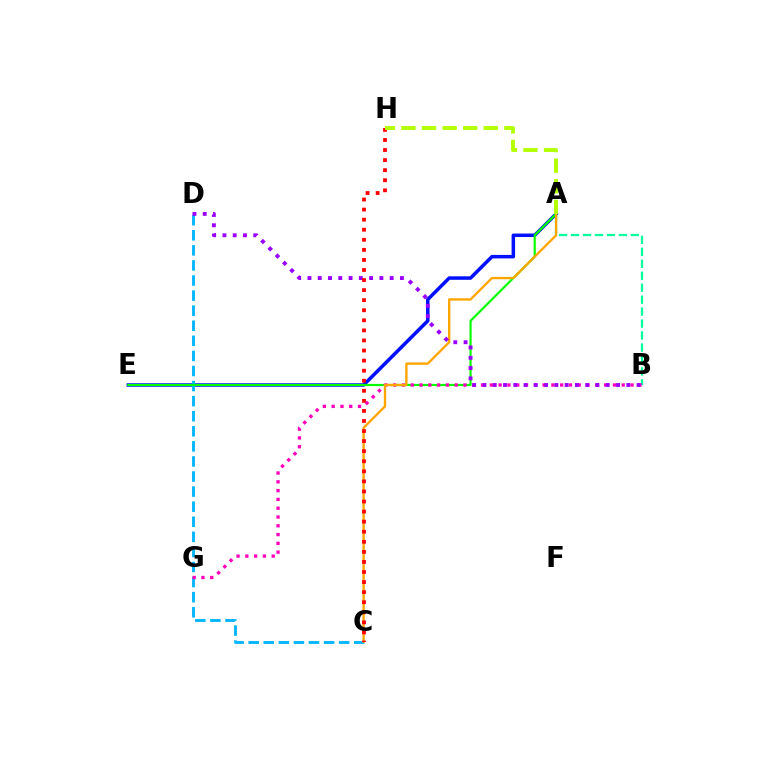{('A', 'E'): [{'color': '#0010ff', 'line_style': 'solid', 'thickness': 2.51}, {'color': '#08ff00', 'line_style': 'solid', 'thickness': 1.57}], ('C', 'D'): [{'color': '#00b5ff', 'line_style': 'dashed', 'thickness': 2.05}], ('A', 'B'): [{'color': '#00ff9d', 'line_style': 'dashed', 'thickness': 1.63}], ('B', 'G'): [{'color': '#ff00bd', 'line_style': 'dotted', 'thickness': 2.39}], ('A', 'C'): [{'color': '#ffa500', 'line_style': 'solid', 'thickness': 1.69}], ('B', 'D'): [{'color': '#9b00ff', 'line_style': 'dotted', 'thickness': 2.79}], ('C', 'H'): [{'color': '#ff0000', 'line_style': 'dotted', 'thickness': 2.74}], ('A', 'H'): [{'color': '#b3ff00', 'line_style': 'dashed', 'thickness': 2.8}]}